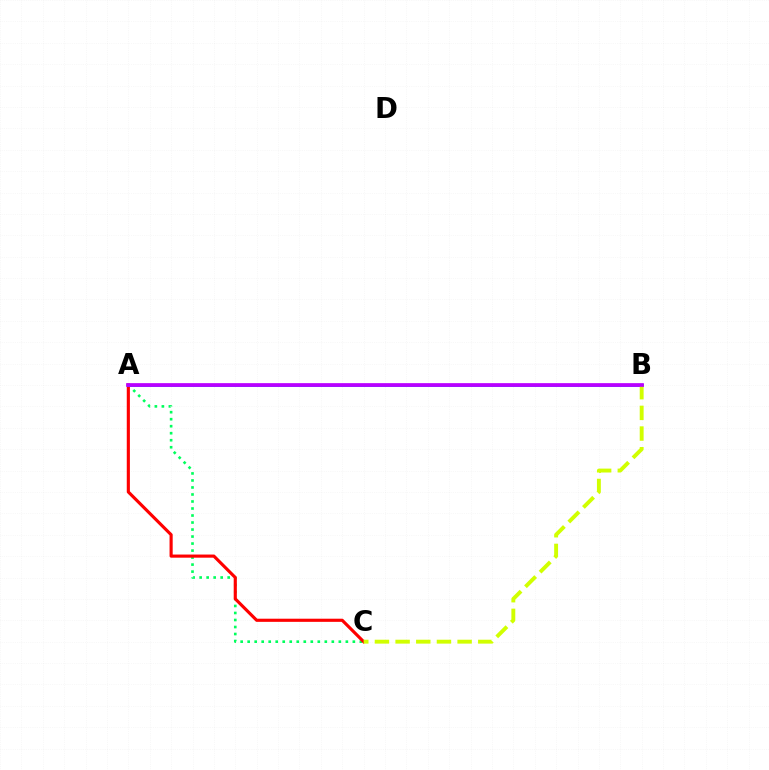{('A', 'C'): [{'color': '#00ff5c', 'line_style': 'dotted', 'thickness': 1.91}, {'color': '#ff0000', 'line_style': 'solid', 'thickness': 2.26}], ('A', 'B'): [{'color': '#0074ff', 'line_style': 'solid', 'thickness': 1.98}, {'color': '#b900ff', 'line_style': 'solid', 'thickness': 2.67}], ('B', 'C'): [{'color': '#d1ff00', 'line_style': 'dashed', 'thickness': 2.81}]}